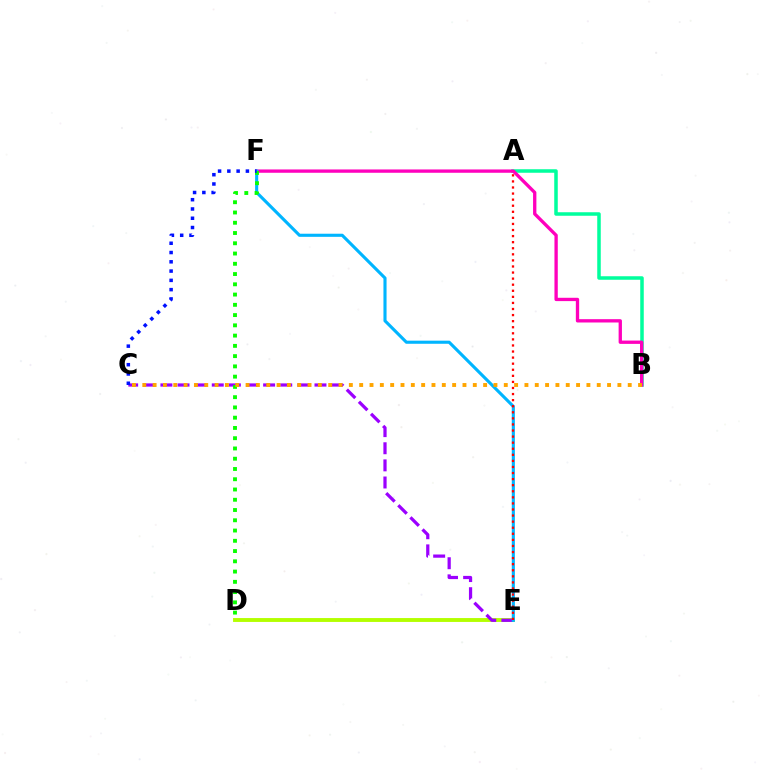{('A', 'B'): [{'color': '#00ff9d', 'line_style': 'solid', 'thickness': 2.53}], ('B', 'F'): [{'color': '#ff00bd', 'line_style': 'solid', 'thickness': 2.39}], ('D', 'E'): [{'color': '#b3ff00', 'line_style': 'solid', 'thickness': 2.8}], ('C', 'E'): [{'color': '#9b00ff', 'line_style': 'dashed', 'thickness': 2.33}], ('E', 'F'): [{'color': '#00b5ff', 'line_style': 'solid', 'thickness': 2.24}], ('D', 'F'): [{'color': '#08ff00', 'line_style': 'dotted', 'thickness': 2.79}], ('B', 'C'): [{'color': '#ffa500', 'line_style': 'dotted', 'thickness': 2.81}], ('A', 'E'): [{'color': '#ff0000', 'line_style': 'dotted', 'thickness': 1.65}], ('C', 'F'): [{'color': '#0010ff', 'line_style': 'dotted', 'thickness': 2.52}]}